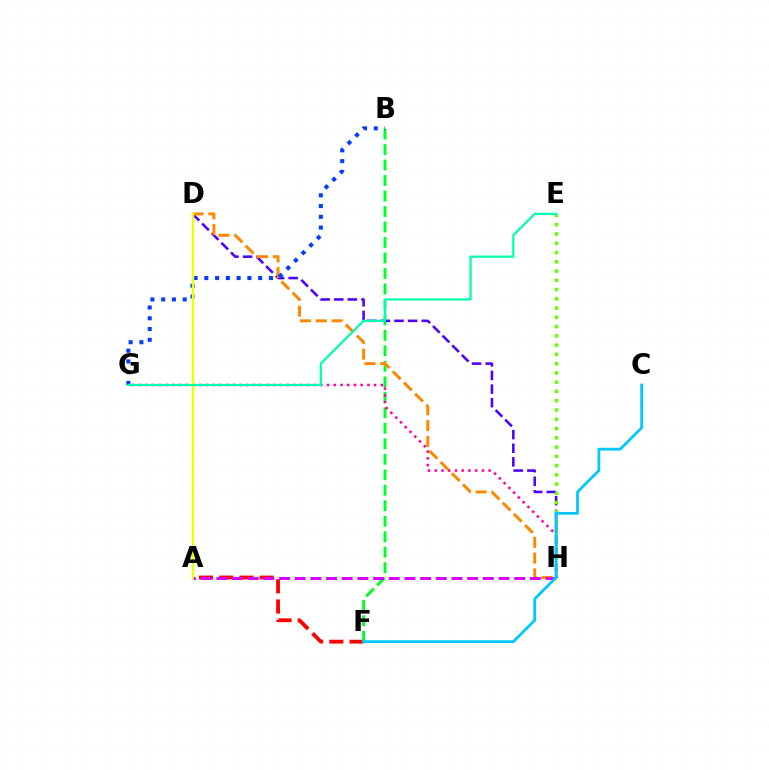{('A', 'F'): [{'color': '#ff0000', 'line_style': 'dashed', 'thickness': 2.75}], ('B', 'F'): [{'color': '#00ff27', 'line_style': 'dashed', 'thickness': 2.1}], ('D', 'H'): [{'color': '#4f00ff', 'line_style': 'dashed', 'thickness': 1.85}, {'color': '#ff8800', 'line_style': 'dashed', 'thickness': 2.14}], ('E', 'H'): [{'color': '#66ff00', 'line_style': 'dotted', 'thickness': 2.52}], ('G', 'H'): [{'color': '#ff00a0', 'line_style': 'dotted', 'thickness': 1.83}], ('A', 'H'): [{'color': '#d600ff', 'line_style': 'dashed', 'thickness': 2.13}], ('B', 'G'): [{'color': '#003fff', 'line_style': 'dotted', 'thickness': 2.92}], ('A', 'D'): [{'color': '#eeff00', 'line_style': 'solid', 'thickness': 1.7}], ('E', 'G'): [{'color': '#00ffaf', 'line_style': 'solid', 'thickness': 1.62}], ('C', 'F'): [{'color': '#00c7ff', 'line_style': 'solid', 'thickness': 1.99}]}